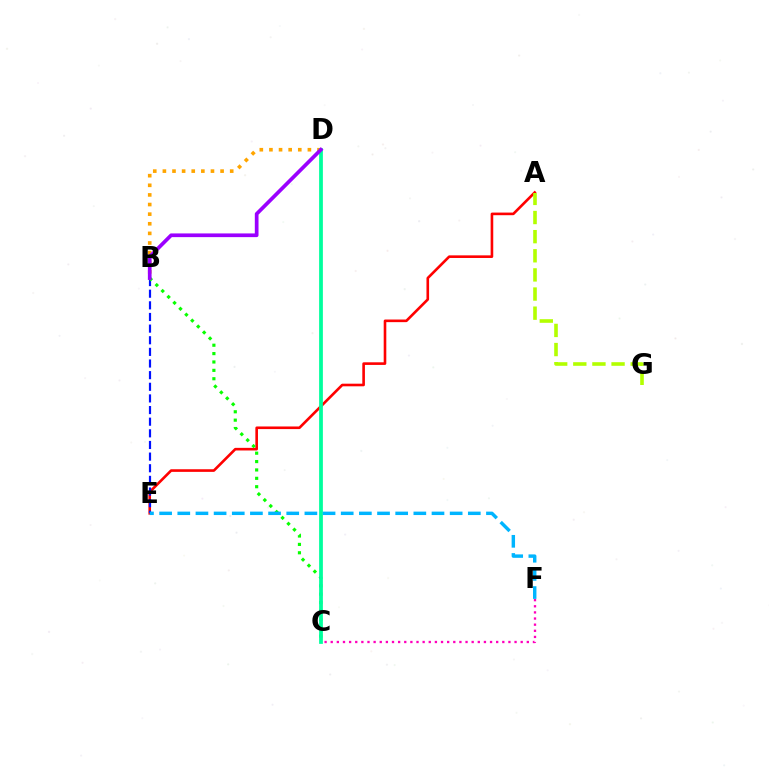{('A', 'E'): [{'color': '#ff0000', 'line_style': 'solid', 'thickness': 1.89}], ('B', 'D'): [{'color': '#ffa500', 'line_style': 'dotted', 'thickness': 2.61}, {'color': '#9b00ff', 'line_style': 'solid', 'thickness': 2.67}], ('B', 'E'): [{'color': '#0010ff', 'line_style': 'dashed', 'thickness': 1.58}], ('B', 'C'): [{'color': '#08ff00', 'line_style': 'dotted', 'thickness': 2.28}], ('C', 'F'): [{'color': '#ff00bd', 'line_style': 'dotted', 'thickness': 1.66}], ('C', 'D'): [{'color': '#00ff9d', 'line_style': 'solid', 'thickness': 2.7}], ('A', 'G'): [{'color': '#b3ff00', 'line_style': 'dashed', 'thickness': 2.6}], ('E', 'F'): [{'color': '#00b5ff', 'line_style': 'dashed', 'thickness': 2.47}]}